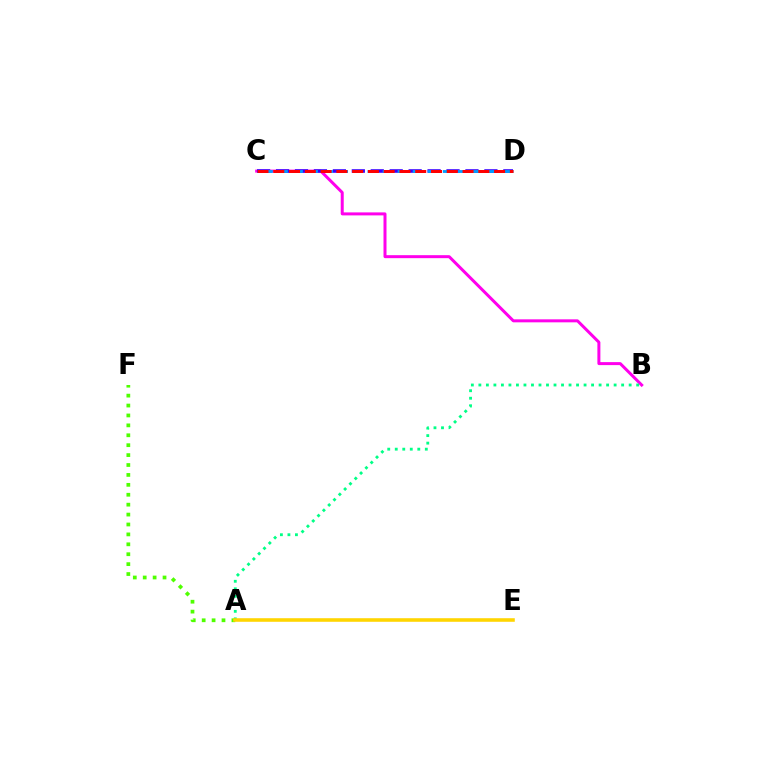{('B', 'C'): [{'color': '#ff00ed', 'line_style': 'solid', 'thickness': 2.16}], ('C', 'D'): [{'color': '#3700ff', 'line_style': 'dashed', 'thickness': 2.57}, {'color': '#009eff', 'line_style': 'dashed', 'thickness': 2.04}, {'color': '#ff0000', 'line_style': 'dashed', 'thickness': 2.14}], ('A', 'B'): [{'color': '#00ff86', 'line_style': 'dotted', 'thickness': 2.04}], ('A', 'F'): [{'color': '#4fff00', 'line_style': 'dotted', 'thickness': 2.69}], ('A', 'E'): [{'color': '#ffd500', 'line_style': 'solid', 'thickness': 2.57}]}